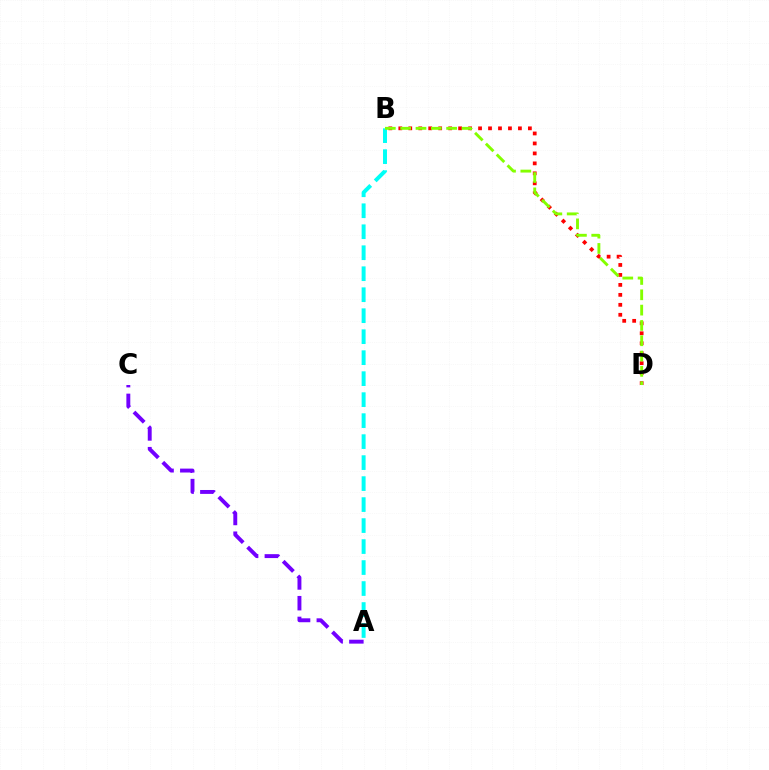{('B', 'D'): [{'color': '#ff0000', 'line_style': 'dotted', 'thickness': 2.71}, {'color': '#84ff00', 'line_style': 'dashed', 'thickness': 2.08}], ('A', 'B'): [{'color': '#00fff6', 'line_style': 'dashed', 'thickness': 2.85}], ('A', 'C'): [{'color': '#7200ff', 'line_style': 'dashed', 'thickness': 2.81}]}